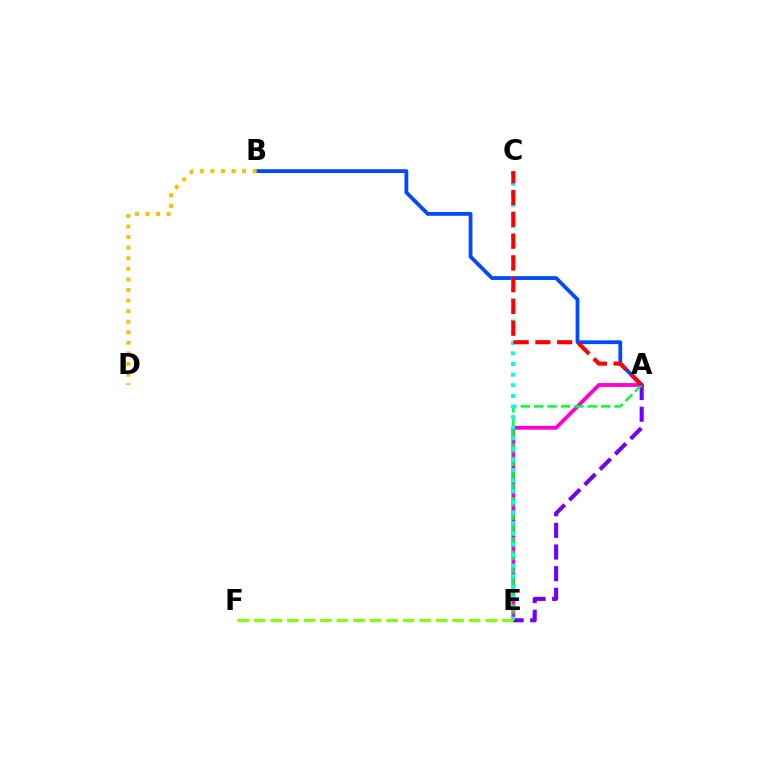{('A', 'E'): [{'color': '#ff00cf', 'line_style': 'solid', 'thickness': 2.74}, {'color': '#7200ff', 'line_style': 'dashed', 'thickness': 2.94}, {'color': '#00ff39', 'line_style': 'dashed', 'thickness': 1.82}], ('A', 'B'): [{'color': '#004bff', 'line_style': 'solid', 'thickness': 2.74}], ('C', 'E'): [{'color': '#00fff6', 'line_style': 'dotted', 'thickness': 2.88}], ('E', 'F'): [{'color': '#84ff00', 'line_style': 'dashed', 'thickness': 2.25}], ('A', 'C'): [{'color': '#ff0000', 'line_style': 'dashed', 'thickness': 2.96}], ('B', 'D'): [{'color': '#ffbd00', 'line_style': 'dotted', 'thickness': 2.87}]}